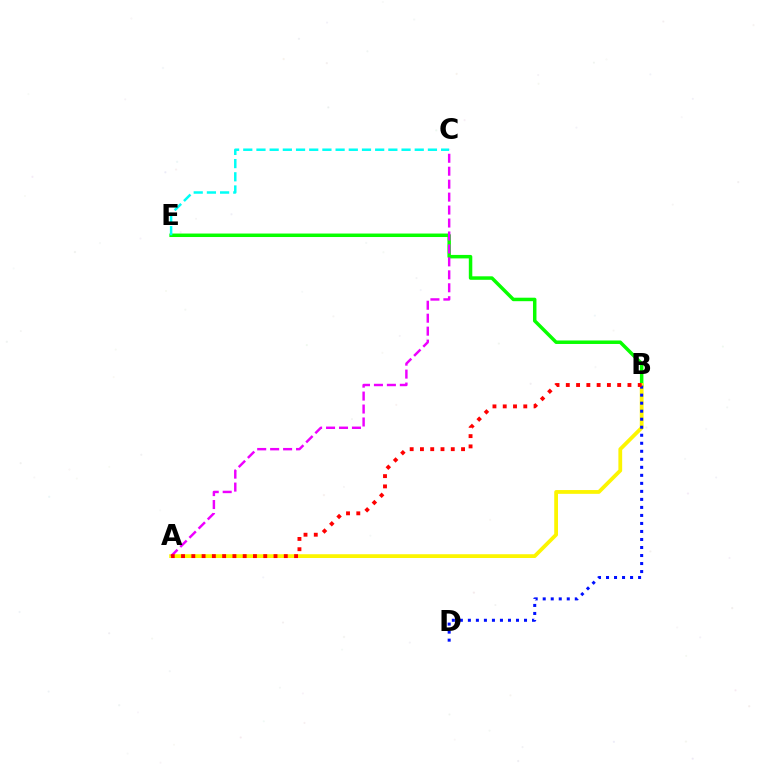{('B', 'E'): [{'color': '#08ff00', 'line_style': 'solid', 'thickness': 2.51}], ('C', 'E'): [{'color': '#00fff6', 'line_style': 'dashed', 'thickness': 1.79}], ('A', 'B'): [{'color': '#fcf500', 'line_style': 'solid', 'thickness': 2.72}, {'color': '#ff0000', 'line_style': 'dotted', 'thickness': 2.79}], ('A', 'C'): [{'color': '#ee00ff', 'line_style': 'dashed', 'thickness': 1.76}], ('B', 'D'): [{'color': '#0010ff', 'line_style': 'dotted', 'thickness': 2.18}]}